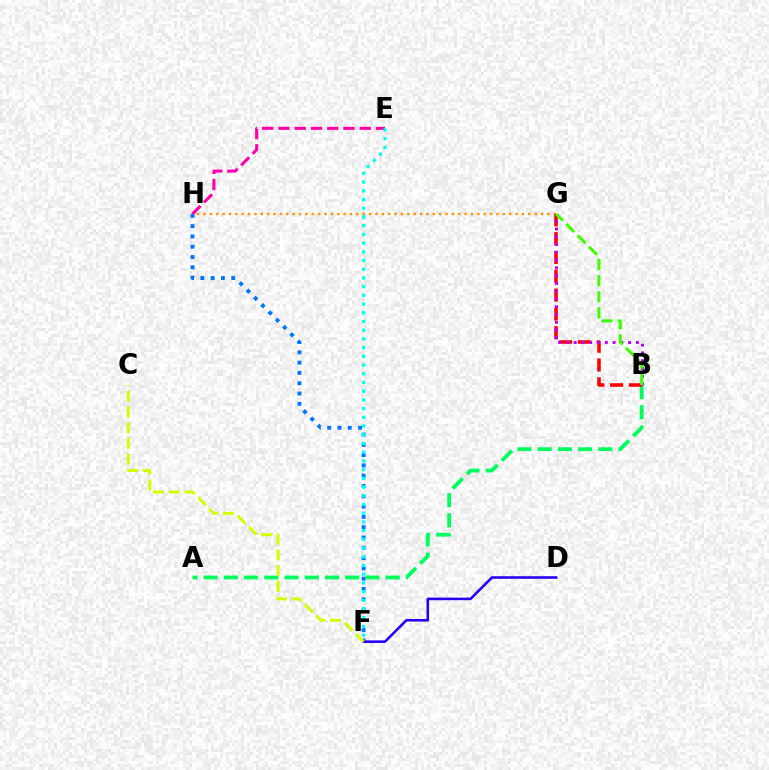{('F', 'H'): [{'color': '#0074ff', 'line_style': 'dotted', 'thickness': 2.8}], ('G', 'H'): [{'color': '#ff9400', 'line_style': 'dotted', 'thickness': 1.73}], ('E', 'H'): [{'color': '#ff00ac', 'line_style': 'dashed', 'thickness': 2.21}], ('A', 'B'): [{'color': '#00ff5c', 'line_style': 'dashed', 'thickness': 2.75}], ('D', 'F'): [{'color': '#2500ff', 'line_style': 'solid', 'thickness': 1.85}], ('B', 'G'): [{'color': '#ff0000', 'line_style': 'dashed', 'thickness': 2.56}, {'color': '#b900ff', 'line_style': 'dotted', 'thickness': 2.11}, {'color': '#3dff00', 'line_style': 'dashed', 'thickness': 2.19}], ('E', 'F'): [{'color': '#00fff6', 'line_style': 'dotted', 'thickness': 2.37}], ('C', 'F'): [{'color': '#d1ff00', 'line_style': 'dashed', 'thickness': 2.14}]}